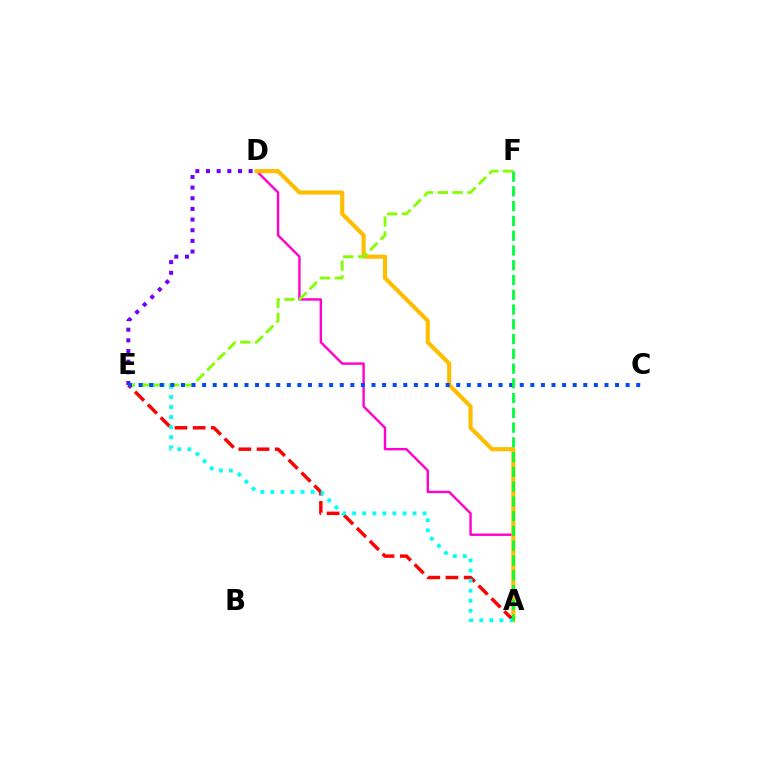{('A', 'D'): [{'color': '#ff00cf', 'line_style': 'solid', 'thickness': 1.73}, {'color': '#ffbd00', 'line_style': 'solid', 'thickness': 2.97}], ('A', 'E'): [{'color': '#ff0000', 'line_style': 'dashed', 'thickness': 2.47}, {'color': '#00fff6', 'line_style': 'dotted', 'thickness': 2.74}], ('D', 'E'): [{'color': '#7200ff', 'line_style': 'dotted', 'thickness': 2.9}], ('E', 'F'): [{'color': '#84ff00', 'line_style': 'dashed', 'thickness': 2.02}], ('C', 'E'): [{'color': '#004bff', 'line_style': 'dotted', 'thickness': 2.88}], ('A', 'F'): [{'color': '#00ff39', 'line_style': 'dashed', 'thickness': 2.01}]}